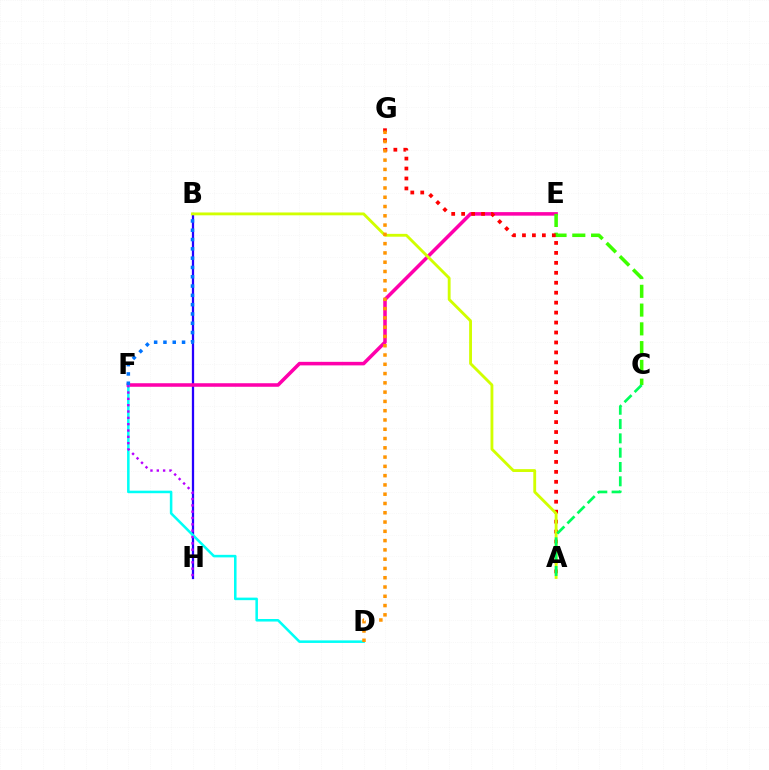{('B', 'H'): [{'color': '#2500ff', 'line_style': 'solid', 'thickness': 1.64}], ('E', 'F'): [{'color': '#ff00ac', 'line_style': 'solid', 'thickness': 2.55}], ('D', 'F'): [{'color': '#00fff6', 'line_style': 'solid', 'thickness': 1.83}], ('C', 'E'): [{'color': '#3dff00', 'line_style': 'dashed', 'thickness': 2.55}], ('A', 'G'): [{'color': '#ff0000', 'line_style': 'dotted', 'thickness': 2.7}], ('F', 'H'): [{'color': '#b900ff', 'line_style': 'dotted', 'thickness': 1.72}], ('A', 'B'): [{'color': '#d1ff00', 'line_style': 'solid', 'thickness': 2.05}], ('D', 'G'): [{'color': '#ff9400', 'line_style': 'dotted', 'thickness': 2.52}], ('B', 'F'): [{'color': '#0074ff', 'line_style': 'dotted', 'thickness': 2.53}], ('A', 'C'): [{'color': '#00ff5c', 'line_style': 'dashed', 'thickness': 1.94}]}